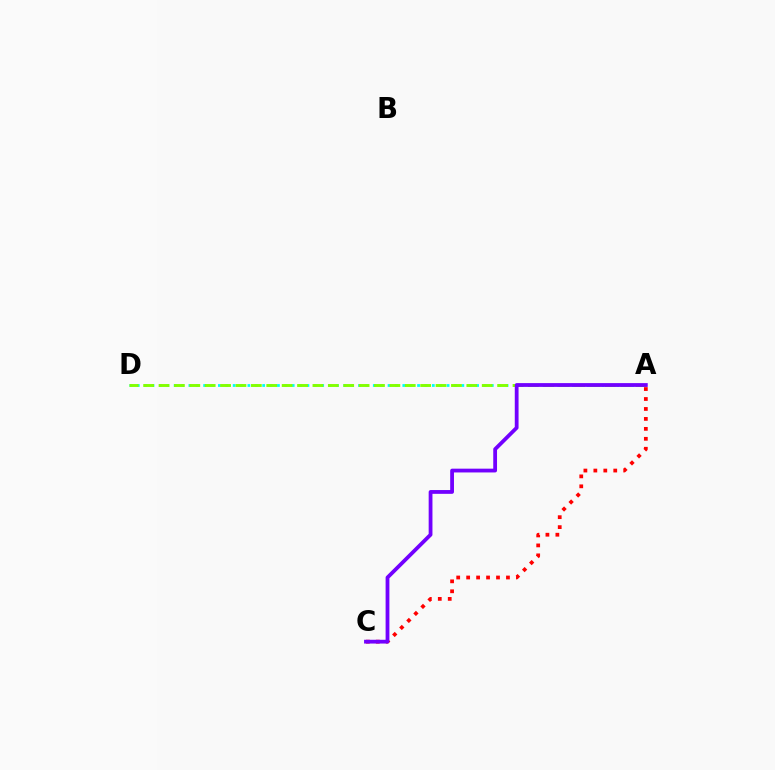{('A', 'D'): [{'color': '#00fff6', 'line_style': 'dotted', 'thickness': 2.0}, {'color': '#84ff00', 'line_style': 'dashed', 'thickness': 2.09}], ('A', 'C'): [{'color': '#ff0000', 'line_style': 'dotted', 'thickness': 2.7}, {'color': '#7200ff', 'line_style': 'solid', 'thickness': 2.73}]}